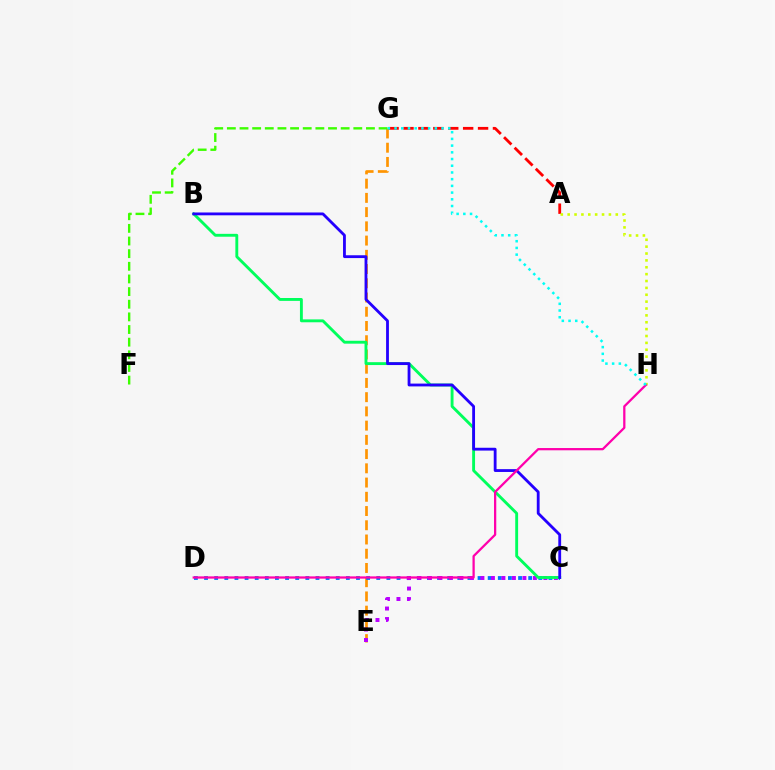{('E', 'G'): [{'color': '#ff9400', 'line_style': 'dashed', 'thickness': 1.93}], ('C', 'D'): [{'color': '#0074ff', 'line_style': 'dotted', 'thickness': 2.75}], ('A', 'G'): [{'color': '#ff0000', 'line_style': 'dashed', 'thickness': 2.03}], ('C', 'E'): [{'color': '#b900ff', 'line_style': 'dotted', 'thickness': 2.85}], ('A', 'H'): [{'color': '#d1ff00', 'line_style': 'dotted', 'thickness': 1.87}], ('B', 'C'): [{'color': '#00ff5c', 'line_style': 'solid', 'thickness': 2.07}, {'color': '#2500ff', 'line_style': 'solid', 'thickness': 2.03}], ('F', 'G'): [{'color': '#3dff00', 'line_style': 'dashed', 'thickness': 1.72}], ('D', 'H'): [{'color': '#ff00ac', 'line_style': 'solid', 'thickness': 1.63}], ('G', 'H'): [{'color': '#00fff6', 'line_style': 'dotted', 'thickness': 1.82}]}